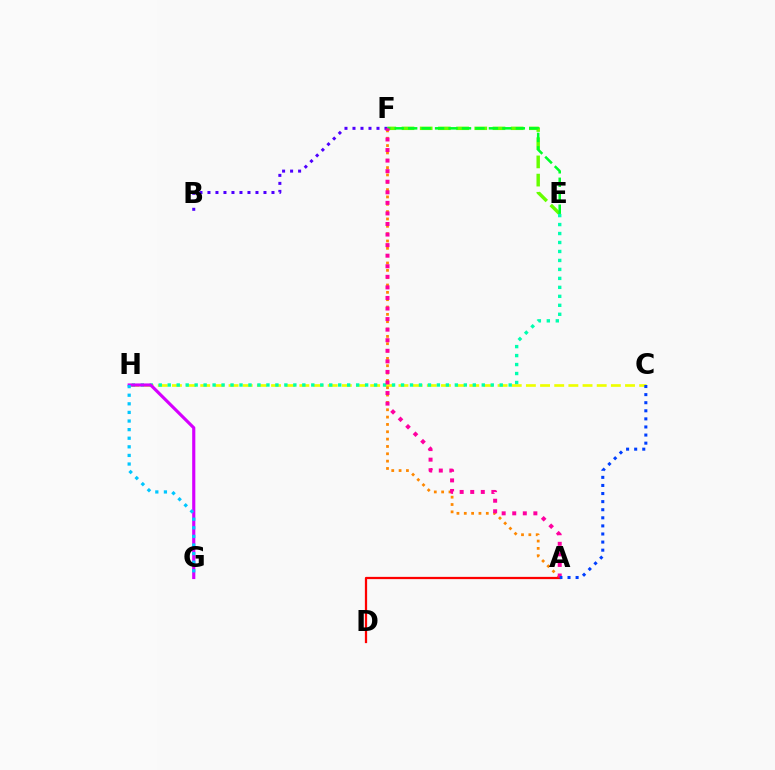{('E', 'F'): [{'color': '#66ff00', 'line_style': 'dashed', 'thickness': 2.47}, {'color': '#00ff27', 'line_style': 'dashed', 'thickness': 1.83}], ('C', 'H'): [{'color': '#eeff00', 'line_style': 'dashed', 'thickness': 1.92}], ('E', 'H'): [{'color': '#00ffaf', 'line_style': 'dotted', 'thickness': 2.44}], ('A', 'F'): [{'color': '#ff8800', 'line_style': 'dotted', 'thickness': 1.99}, {'color': '#ff00a0', 'line_style': 'dotted', 'thickness': 2.87}], ('G', 'H'): [{'color': '#d600ff', 'line_style': 'solid', 'thickness': 2.26}, {'color': '#00c7ff', 'line_style': 'dotted', 'thickness': 2.34}], ('B', 'F'): [{'color': '#4f00ff', 'line_style': 'dotted', 'thickness': 2.17}], ('A', 'D'): [{'color': '#ff0000', 'line_style': 'solid', 'thickness': 1.62}], ('A', 'C'): [{'color': '#003fff', 'line_style': 'dotted', 'thickness': 2.2}]}